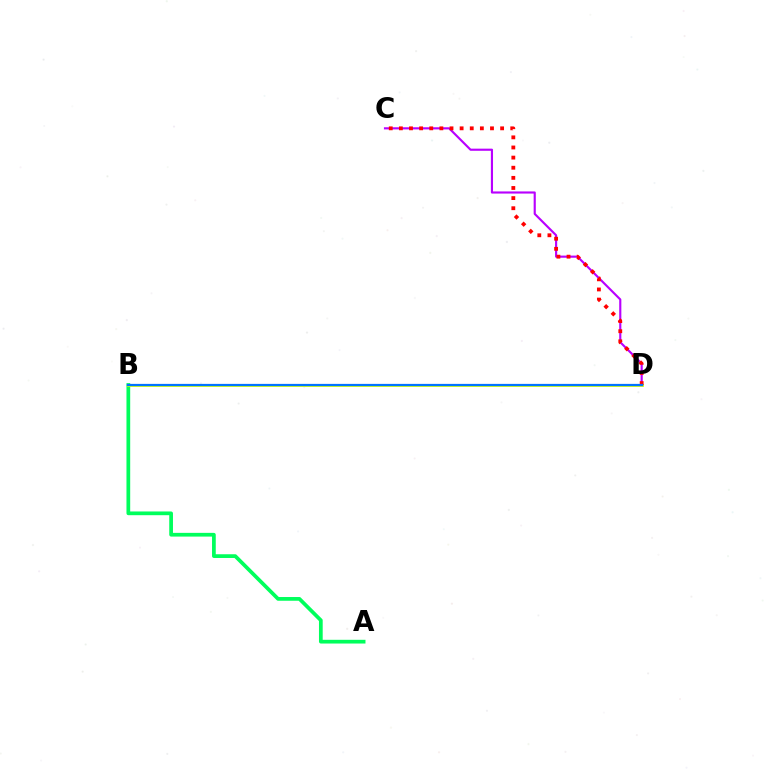{('A', 'B'): [{'color': '#00ff5c', 'line_style': 'solid', 'thickness': 2.68}], ('B', 'D'): [{'color': '#d1ff00', 'line_style': 'solid', 'thickness': 2.01}, {'color': '#0074ff', 'line_style': 'solid', 'thickness': 1.61}], ('C', 'D'): [{'color': '#b900ff', 'line_style': 'solid', 'thickness': 1.54}, {'color': '#ff0000', 'line_style': 'dotted', 'thickness': 2.75}]}